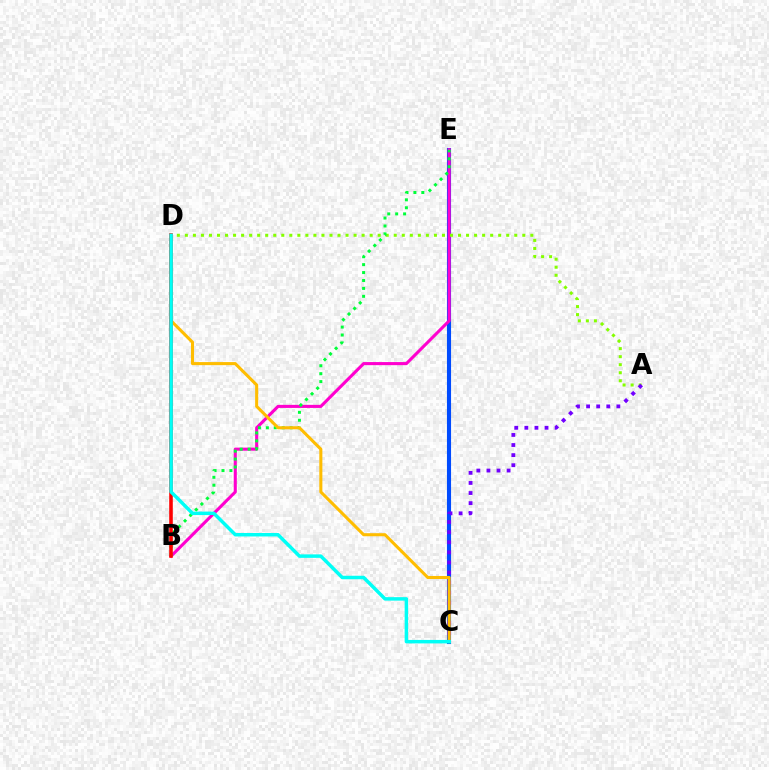{('C', 'E'): [{'color': '#004bff', 'line_style': 'solid', 'thickness': 2.95}], ('B', 'E'): [{'color': '#ff00cf', 'line_style': 'solid', 'thickness': 2.22}, {'color': '#00ff39', 'line_style': 'dotted', 'thickness': 2.15}], ('A', 'D'): [{'color': '#84ff00', 'line_style': 'dotted', 'thickness': 2.18}], ('A', 'C'): [{'color': '#7200ff', 'line_style': 'dotted', 'thickness': 2.74}], ('C', 'D'): [{'color': '#ffbd00', 'line_style': 'solid', 'thickness': 2.21}, {'color': '#00fff6', 'line_style': 'solid', 'thickness': 2.5}], ('B', 'D'): [{'color': '#ff0000', 'line_style': 'solid', 'thickness': 2.58}]}